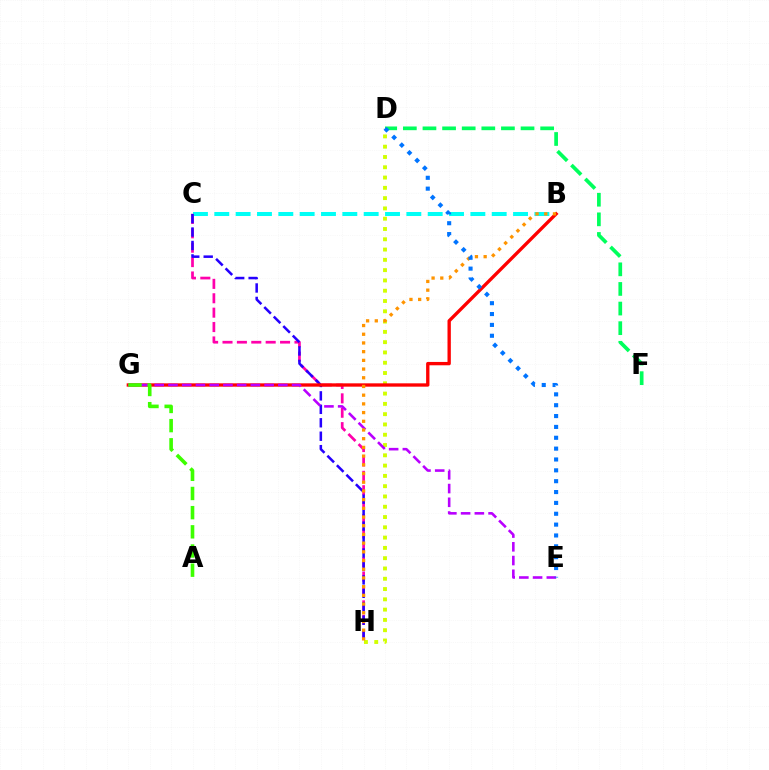{('D', 'H'): [{'color': '#d1ff00', 'line_style': 'dotted', 'thickness': 2.8}], ('B', 'C'): [{'color': '#00fff6', 'line_style': 'dashed', 'thickness': 2.9}], ('C', 'H'): [{'color': '#ff00ac', 'line_style': 'dashed', 'thickness': 1.96}, {'color': '#2500ff', 'line_style': 'dashed', 'thickness': 1.83}], ('B', 'G'): [{'color': '#ff0000', 'line_style': 'solid', 'thickness': 2.4}], ('D', 'F'): [{'color': '#00ff5c', 'line_style': 'dashed', 'thickness': 2.66}], ('E', 'G'): [{'color': '#b900ff', 'line_style': 'dashed', 'thickness': 1.87}], ('B', 'H'): [{'color': '#ff9400', 'line_style': 'dotted', 'thickness': 2.36}], ('A', 'G'): [{'color': '#3dff00', 'line_style': 'dashed', 'thickness': 2.61}], ('D', 'E'): [{'color': '#0074ff', 'line_style': 'dotted', 'thickness': 2.95}]}